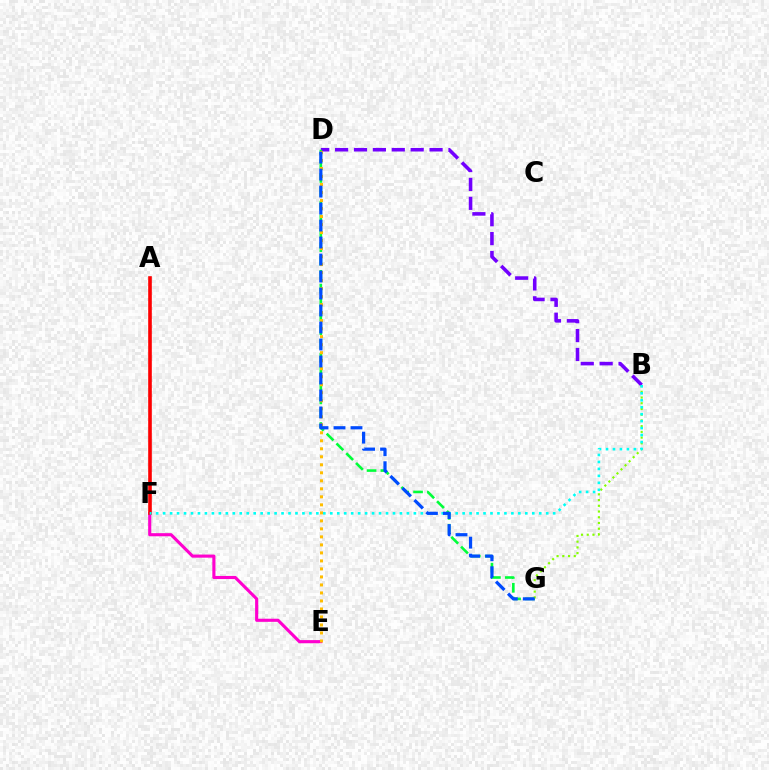{('B', 'D'): [{'color': '#7200ff', 'line_style': 'dashed', 'thickness': 2.57}], ('D', 'G'): [{'color': '#00ff39', 'line_style': 'dashed', 'thickness': 1.88}, {'color': '#004bff', 'line_style': 'dashed', 'thickness': 2.31}], ('B', 'G'): [{'color': '#84ff00', 'line_style': 'dotted', 'thickness': 1.56}], ('E', 'F'): [{'color': '#ff00cf', 'line_style': 'solid', 'thickness': 2.24}], ('D', 'E'): [{'color': '#ffbd00', 'line_style': 'dotted', 'thickness': 2.18}], ('A', 'F'): [{'color': '#ff0000', 'line_style': 'solid', 'thickness': 2.6}], ('B', 'F'): [{'color': '#00fff6', 'line_style': 'dotted', 'thickness': 1.89}]}